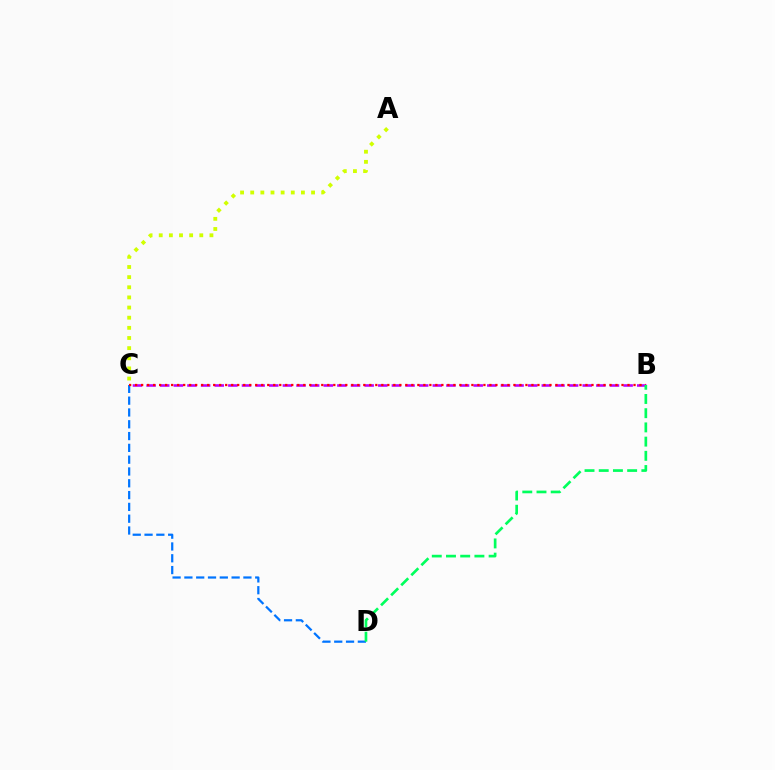{('C', 'D'): [{'color': '#0074ff', 'line_style': 'dashed', 'thickness': 1.6}], ('B', 'C'): [{'color': '#b900ff', 'line_style': 'dashed', 'thickness': 1.85}, {'color': '#ff0000', 'line_style': 'dotted', 'thickness': 1.63}], ('B', 'D'): [{'color': '#00ff5c', 'line_style': 'dashed', 'thickness': 1.93}], ('A', 'C'): [{'color': '#d1ff00', 'line_style': 'dotted', 'thickness': 2.76}]}